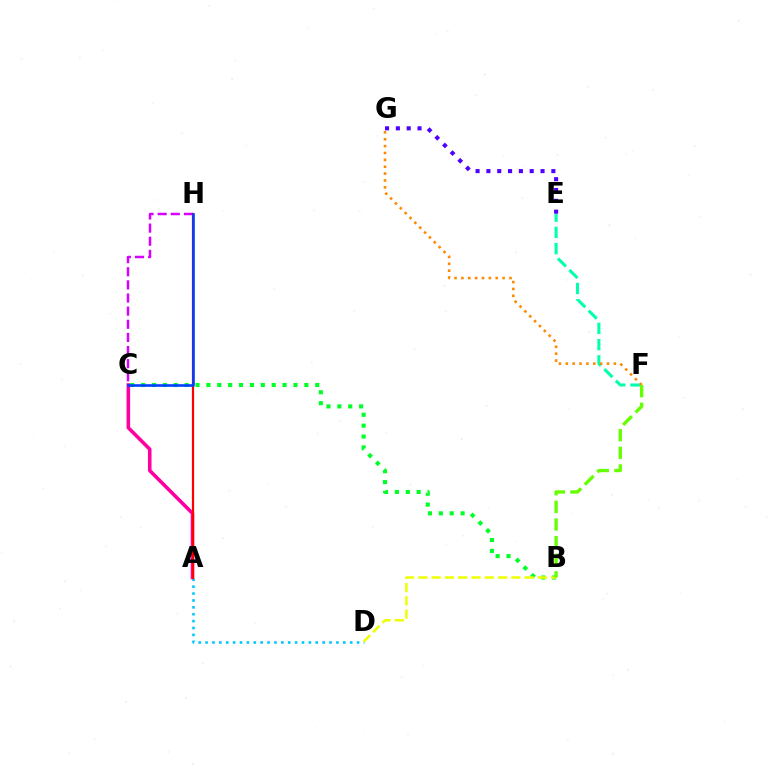{('A', 'C'): [{'color': '#ff00a0', 'line_style': 'solid', 'thickness': 2.57}], ('B', 'C'): [{'color': '#00ff27', 'line_style': 'dotted', 'thickness': 2.96}], ('C', 'H'): [{'color': '#d600ff', 'line_style': 'dashed', 'thickness': 1.78}, {'color': '#003fff', 'line_style': 'solid', 'thickness': 1.89}], ('E', 'F'): [{'color': '#00ffaf', 'line_style': 'dashed', 'thickness': 2.21}], ('E', 'G'): [{'color': '#4f00ff', 'line_style': 'dotted', 'thickness': 2.94}], ('A', 'D'): [{'color': '#00c7ff', 'line_style': 'dotted', 'thickness': 1.87}], ('A', 'H'): [{'color': '#ff0000', 'line_style': 'solid', 'thickness': 1.58}], ('F', 'G'): [{'color': '#ff8800', 'line_style': 'dotted', 'thickness': 1.87}], ('B', 'D'): [{'color': '#eeff00', 'line_style': 'dashed', 'thickness': 1.8}], ('B', 'F'): [{'color': '#66ff00', 'line_style': 'dashed', 'thickness': 2.39}]}